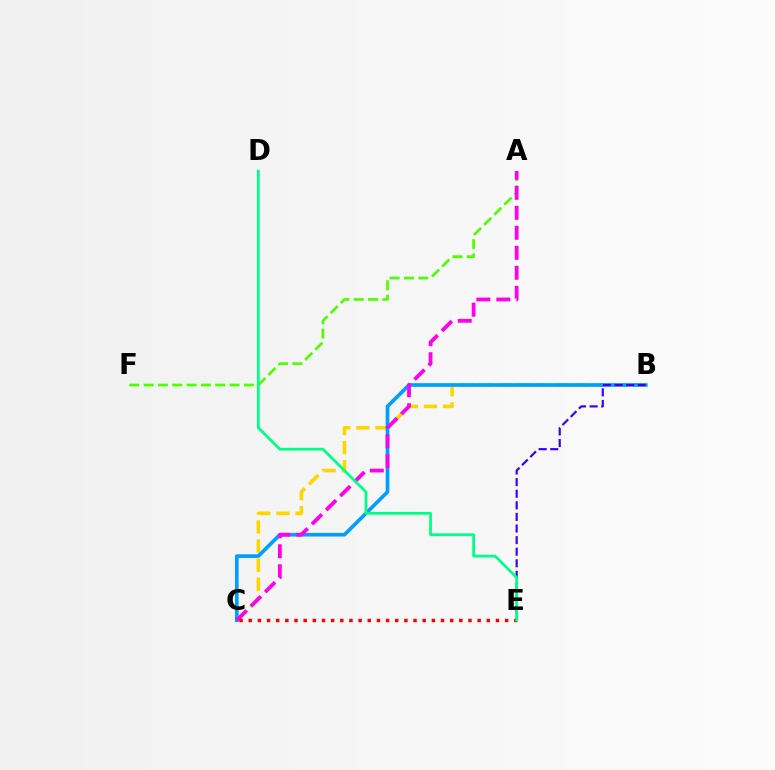{('B', 'C'): [{'color': '#ffd500', 'line_style': 'dashed', 'thickness': 2.6}, {'color': '#009eff', 'line_style': 'solid', 'thickness': 2.62}], ('A', 'F'): [{'color': '#4fff00', 'line_style': 'dashed', 'thickness': 1.95}], ('B', 'E'): [{'color': '#3700ff', 'line_style': 'dashed', 'thickness': 1.58}], ('A', 'C'): [{'color': '#ff00ed', 'line_style': 'dashed', 'thickness': 2.72}], ('C', 'E'): [{'color': '#ff0000', 'line_style': 'dotted', 'thickness': 2.49}], ('D', 'E'): [{'color': '#00ff86', 'line_style': 'solid', 'thickness': 1.98}]}